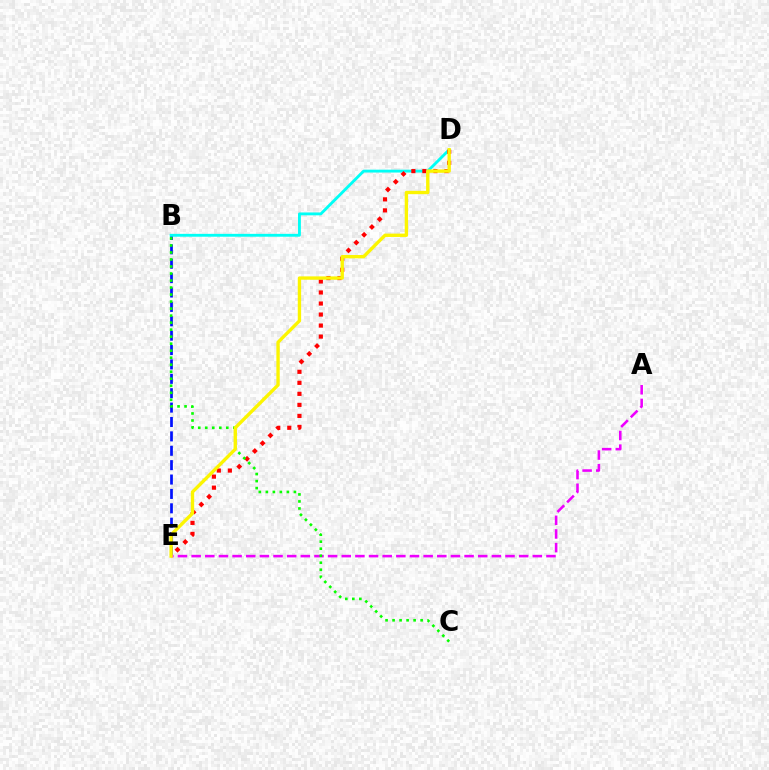{('B', 'E'): [{'color': '#0010ff', 'line_style': 'dashed', 'thickness': 1.95}], ('B', 'D'): [{'color': '#00fff6', 'line_style': 'solid', 'thickness': 2.06}], ('D', 'E'): [{'color': '#ff0000', 'line_style': 'dotted', 'thickness': 2.99}, {'color': '#fcf500', 'line_style': 'solid', 'thickness': 2.41}], ('A', 'E'): [{'color': '#ee00ff', 'line_style': 'dashed', 'thickness': 1.85}], ('B', 'C'): [{'color': '#08ff00', 'line_style': 'dotted', 'thickness': 1.91}]}